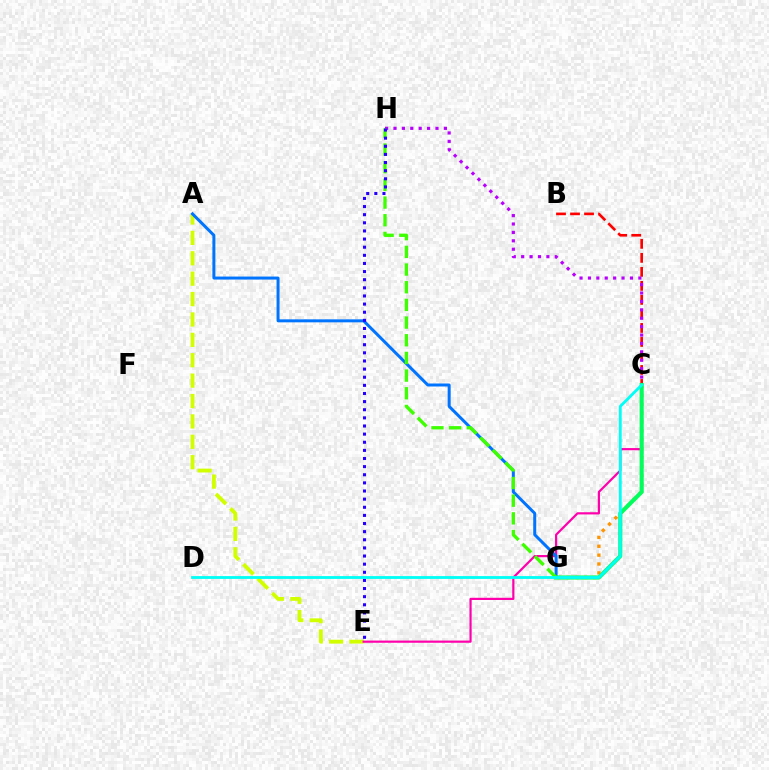{('A', 'E'): [{'color': '#d1ff00', 'line_style': 'dashed', 'thickness': 2.77}], ('B', 'C'): [{'color': '#ff0000', 'line_style': 'dashed', 'thickness': 1.9}], ('C', 'H'): [{'color': '#b900ff', 'line_style': 'dotted', 'thickness': 2.28}], ('C', 'E'): [{'color': '#ff00ac', 'line_style': 'solid', 'thickness': 1.58}], ('A', 'G'): [{'color': '#0074ff', 'line_style': 'solid', 'thickness': 2.16}], ('C', 'G'): [{'color': '#ff9400', 'line_style': 'dotted', 'thickness': 2.41}, {'color': '#00ff5c', 'line_style': 'solid', 'thickness': 2.96}], ('G', 'H'): [{'color': '#3dff00', 'line_style': 'dashed', 'thickness': 2.4}], ('E', 'H'): [{'color': '#2500ff', 'line_style': 'dotted', 'thickness': 2.21}], ('C', 'D'): [{'color': '#00fff6', 'line_style': 'solid', 'thickness': 2.03}]}